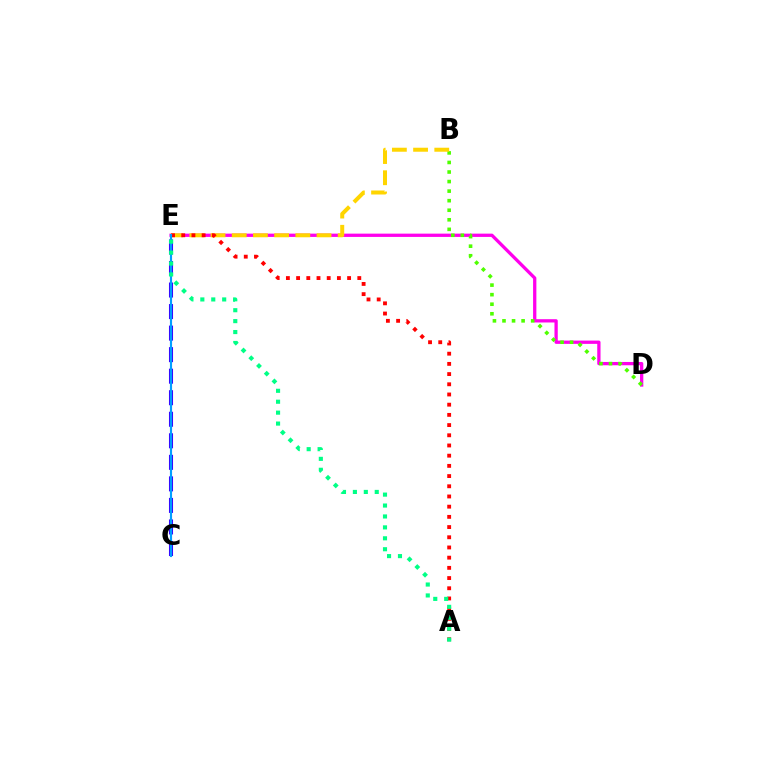{('D', 'E'): [{'color': '#ff00ed', 'line_style': 'solid', 'thickness': 2.37}], ('C', 'E'): [{'color': '#3700ff', 'line_style': 'dashed', 'thickness': 2.93}, {'color': '#009eff', 'line_style': 'solid', 'thickness': 1.54}], ('B', 'D'): [{'color': '#4fff00', 'line_style': 'dotted', 'thickness': 2.6}], ('B', 'E'): [{'color': '#ffd500', 'line_style': 'dashed', 'thickness': 2.88}], ('A', 'E'): [{'color': '#ff0000', 'line_style': 'dotted', 'thickness': 2.77}, {'color': '#00ff86', 'line_style': 'dotted', 'thickness': 2.97}]}